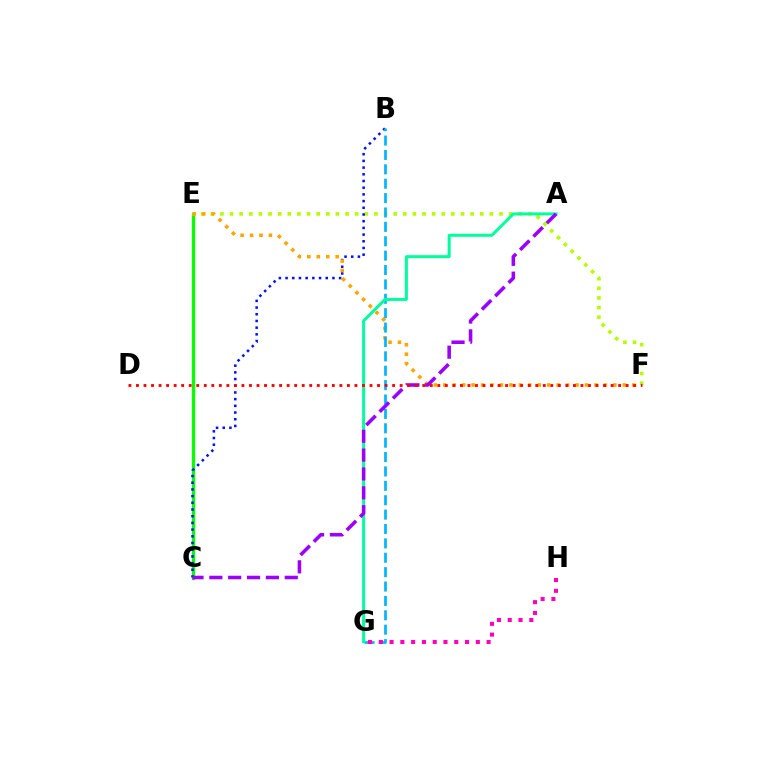{('C', 'E'): [{'color': '#08ff00', 'line_style': 'solid', 'thickness': 2.37}], ('E', 'F'): [{'color': '#b3ff00', 'line_style': 'dotted', 'thickness': 2.61}, {'color': '#ffa500', 'line_style': 'dotted', 'thickness': 2.57}], ('B', 'C'): [{'color': '#0010ff', 'line_style': 'dotted', 'thickness': 1.82}], ('B', 'G'): [{'color': '#00b5ff', 'line_style': 'dashed', 'thickness': 1.95}], ('A', 'G'): [{'color': '#00ff9d', 'line_style': 'solid', 'thickness': 2.16}], ('G', 'H'): [{'color': '#ff00bd', 'line_style': 'dotted', 'thickness': 2.93}], ('A', 'C'): [{'color': '#9b00ff', 'line_style': 'dashed', 'thickness': 2.56}], ('D', 'F'): [{'color': '#ff0000', 'line_style': 'dotted', 'thickness': 2.05}]}